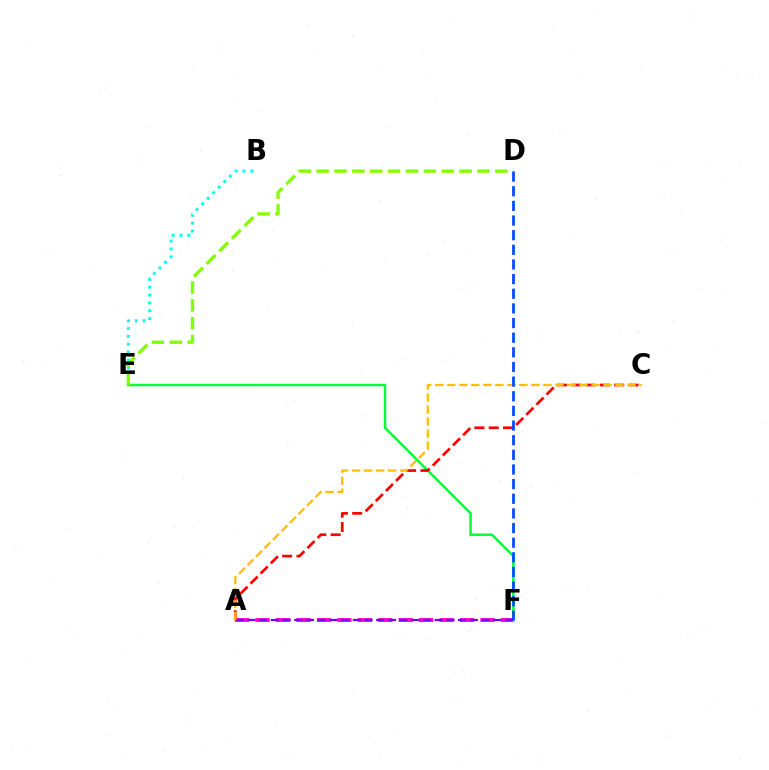{('E', 'F'): [{'color': '#00ff39', 'line_style': 'solid', 'thickness': 1.79}], ('A', 'F'): [{'color': '#ff00cf', 'line_style': 'dashed', 'thickness': 2.78}, {'color': '#7200ff', 'line_style': 'dashed', 'thickness': 1.59}], ('B', 'E'): [{'color': '#00fff6', 'line_style': 'dotted', 'thickness': 2.13}], ('A', 'C'): [{'color': '#ff0000', 'line_style': 'dashed', 'thickness': 1.95}, {'color': '#ffbd00', 'line_style': 'dashed', 'thickness': 1.63}], ('D', 'E'): [{'color': '#84ff00', 'line_style': 'dashed', 'thickness': 2.43}], ('D', 'F'): [{'color': '#004bff', 'line_style': 'dashed', 'thickness': 1.99}]}